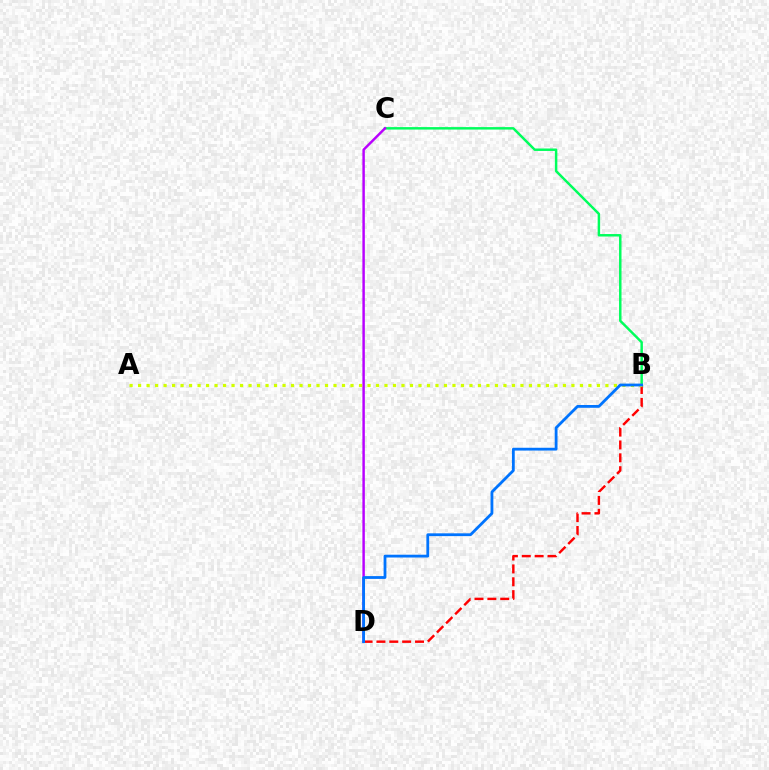{('B', 'C'): [{'color': '#00ff5c', 'line_style': 'solid', 'thickness': 1.77}], ('C', 'D'): [{'color': '#b900ff', 'line_style': 'solid', 'thickness': 1.77}], ('B', 'D'): [{'color': '#ff0000', 'line_style': 'dashed', 'thickness': 1.75}, {'color': '#0074ff', 'line_style': 'solid', 'thickness': 2.02}], ('A', 'B'): [{'color': '#d1ff00', 'line_style': 'dotted', 'thickness': 2.31}]}